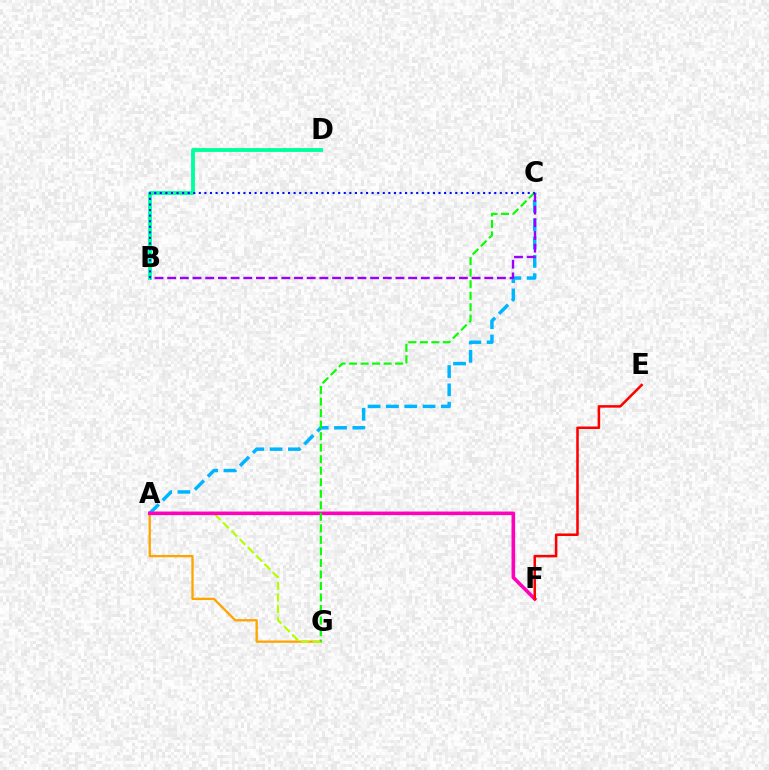{('A', 'G'): [{'color': '#ffa500', 'line_style': 'solid', 'thickness': 1.67}, {'color': '#b3ff00', 'line_style': 'dashed', 'thickness': 1.59}], ('B', 'D'): [{'color': '#00ff9d', 'line_style': 'solid', 'thickness': 2.75}], ('A', 'C'): [{'color': '#00b5ff', 'line_style': 'dashed', 'thickness': 2.49}], ('A', 'F'): [{'color': '#ff00bd', 'line_style': 'solid', 'thickness': 2.59}], ('E', 'F'): [{'color': '#ff0000', 'line_style': 'solid', 'thickness': 1.83}], ('C', 'G'): [{'color': '#08ff00', 'line_style': 'dashed', 'thickness': 1.57}], ('B', 'C'): [{'color': '#9b00ff', 'line_style': 'dashed', 'thickness': 1.72}, {'color': '#0010ff', 'line_style': 'dotted', 'thickness': 1.51}]}